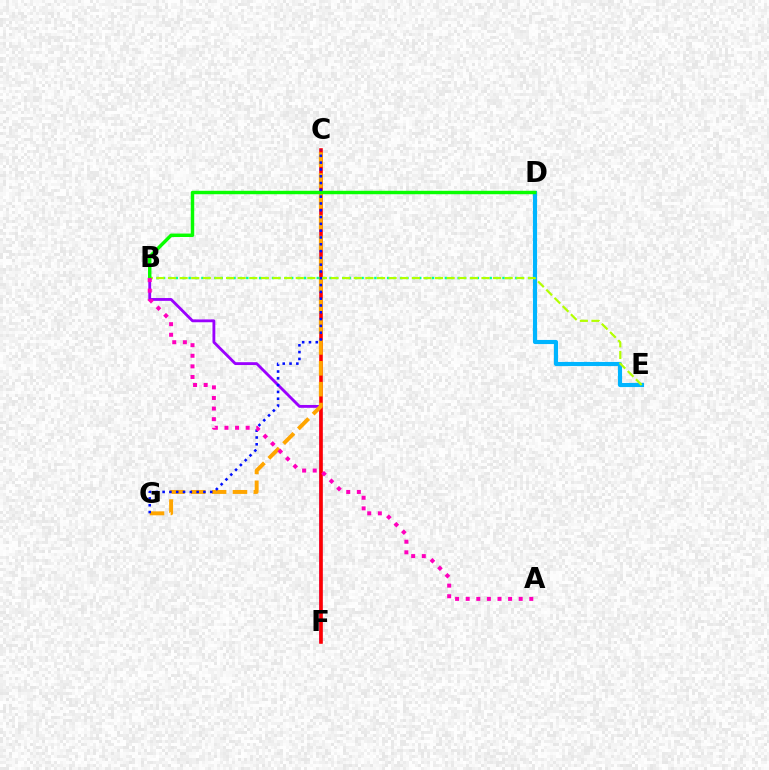{('B', 'F'): [{'color': '#9b00ff', 'line_style': 'solid', 'thickness': 2.04}], ('B', 'D'): [{'color': '#00ff9d', 'line_style': 'dotted', 'thickness': 1.74}, {'color': '#08ff00', 'line_style': 'solid', 'thickness': 2.48}], ('D', 'E'): [{'color': '#00b5ff', 'line_style': 'solid', 'thickness': 2.97}], ('C', 'F'): [{'color': '#ff0000', 'line_style': 'solid', 'thickness': 2.58}], ('C', 'G'): [{'color': '#ffa500', 'line_style': 'dashed', 'thickness': 2.83}, {'color': '#0010ff', 'line_style': 'dotted', 'thickness': 1.85}], ('B', 'E'): [{'color': '#b3ff00', 'line_style': 'dashed', 'thickness': 1.58}], ('A', 'B'): [{'color': '#ff00bd', 'line_style': 'dotted', 'thickness': 2.88}]}